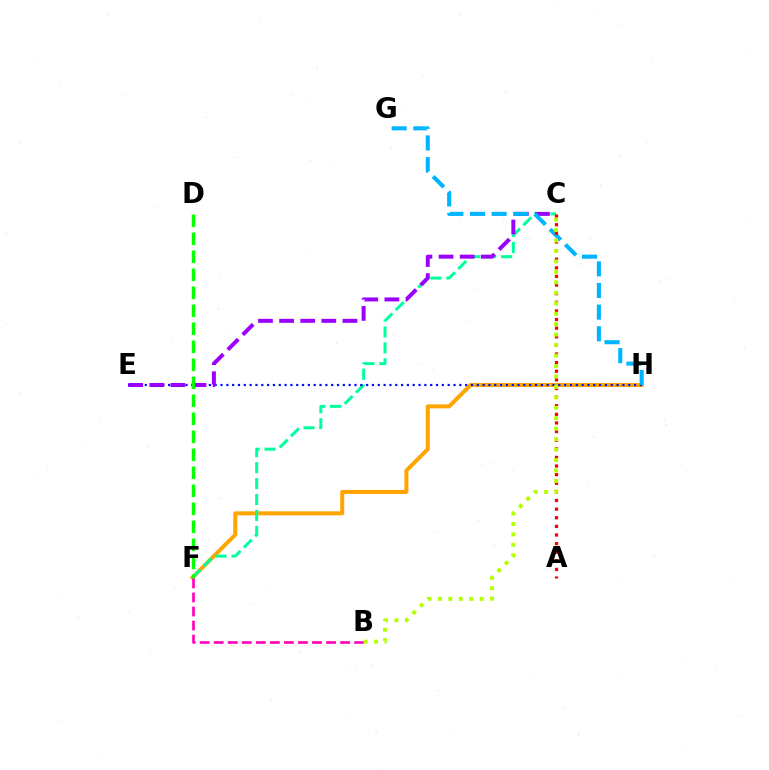{('F', 'H'): [{'color': '#ffa500', 'line_style': 'solid', 'thickness': 2.88}], ('C', 'F'): [{'color': '#00ff9d', 'line_style': 'dashed', 'thickness': 2.16}], ('E', 'H'): [{'color': '#0010ff', 'line_style': 'dotted', 'thickness': 1.58}], ('C', 'E'): [{'color': '#9b00ff', 'line_style': 'dashed', 'thickness': 2.87}], ('D', 'F'): [{'color': '#08ff00', 'line_style': 'dashed', 'thickness': 2.45}], ('G', 'H'): [{'color': '#00b5ff', 'line_style': 'dashed', 'thickness': 2.94}], ('B', 'F'): [{'color': '#ff00bd', 'line_style': 'dashed', 'thickness': 1.91}], ('A', 'C'): [{'color': '#ff0000', 'line_style': 'dotted', 'thickness': 2.34}], ('B', 'C'): [{'color': '#b3ff00', 'line_style': 'dotted', 'thickness': 2.84}]}